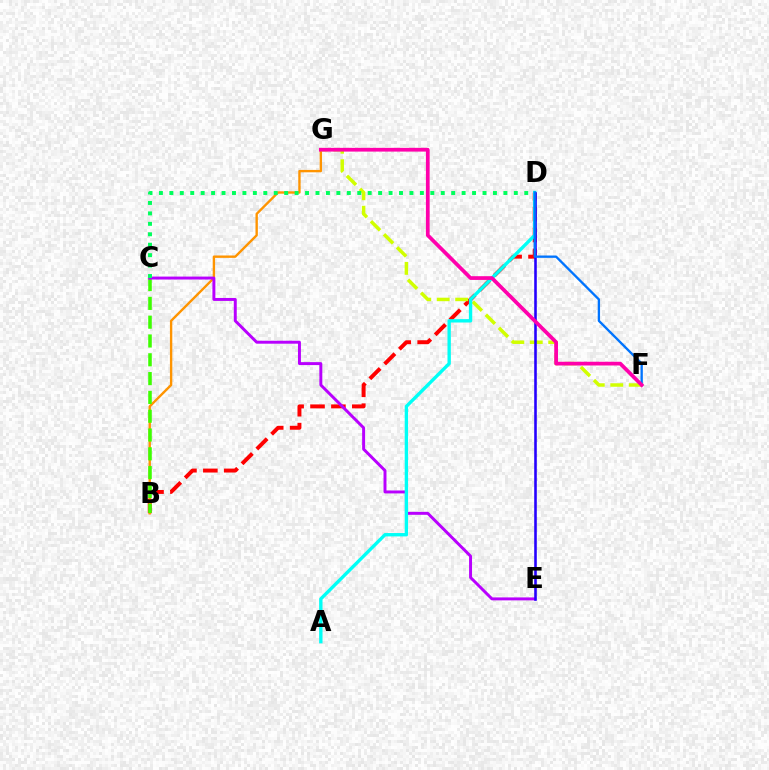{('B', 'D'): [{'color': '#ff0000', 'line_style': 'dashed', 'thickness': 2.84}], ('B', 'G'): [{'color': '#ff9400', 'line_style': 'solid', 'thickness': 1.71}], ('F', 'G'): [{'color': '#d1ff00', 'line_style': 'dashed', 'thickness': 2.51}, {'color': '#ff00ac', 'line_style': 'solid', 'thickness': 2.69}], ('B', 'C'): [{'color': '#3dff00', 'line_style': 'dashed', 'thickness': 2.55}], ('C', 'E'): [{'color': '#b900ff', 'line_style': 'solid', 'thickness': 2.12}], ('C', 'D'): [{'color': '#00ff5c', 'line_style': 'dotted', 'thickness': 2.84}], ('A', 'D'): [{'color': '#00fff6', 'line_style': 'solid', 'thickness': 2.42}], ('D', 'E'): [{'color': '#2500ff', 'line_style': 'solid', 'thickness': 1.86}], ('D', 'F'): [{'color': '#0074ff', 'line_style': 'solid', 'thickness': 1.68}]}